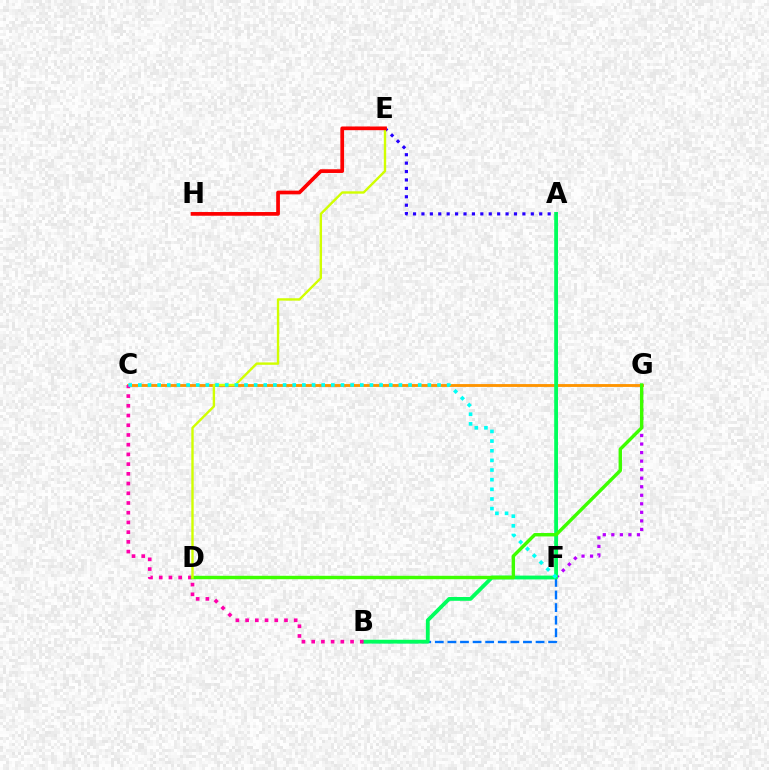{('F', 'G'): [{'color': '#b900ff', 'line_style': 'dotted', 'thickness': 2.32}], ('C', 'G'): [{'color': '#ff9400', 'line_style': 'solid', 'thickness': 2.06}], ('B', 'F'): [{'color': '#0074ff', 'line_style': 'dashed', 'thickness': 1.71}], ('A', 'B'): [{'color': '#00ff5c', 'line_style': 'solid', 'thickness': 2.75}], ('A', 'E'): [{'color': '#2500ff', 'line_style': 'dotted', 'thickness': 2.29}], ('B', 'C'): [{'color': '#ff00ac', 'line_style': 'dotted', 'thickness': 2.64}], ('D', 'G'): [{'color': '#3dff00', 'line_style': 'solid', 'thickness': 2.45}], ('D', 'E'): [{'color': '#d1ff00', 'line_style': 'solid', 'thickness': 1.72}], ('C', 'F'): [{'color': '#00fff6', 'line_style': 'dotted', 'thickness': 2.62}], ('E', 'H'): [{'color': '#ff0000', 'line_style': 'solid', 'thickness': 2.67}]}